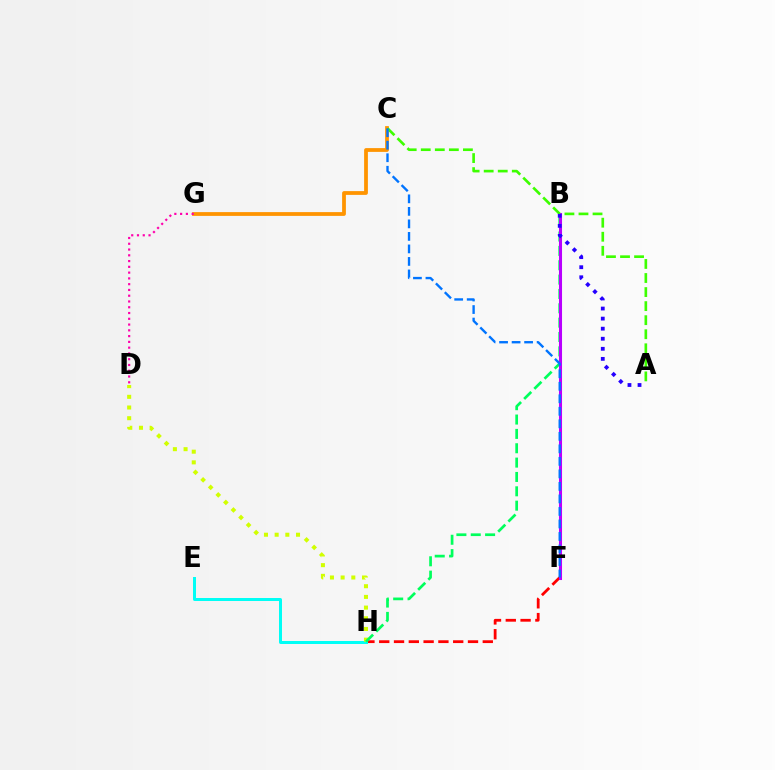{('F', 'H'): [{'color': '#ff0000', 'line_style': 'dashed', 'thickness': 2.01}], ('C', 'G'): [{'color': '#ff9400', 'line_style': 'solid', 'thickness': 2.72}], ('E', 'H'): [{'color': '#00fff6', 'line_style': 'solid', 'thickness': 2.15}], ('D', 'H'): [{'color': '#d1ff00', 'line_style': 'dotted', 'thickness': 2.9}], ('D', 'G'): [{'color': '#ff00ac', 'line_style': 'dotted', 'thickness': 1.57}], ('B', 'H'): [{'color': '#00ff5c', 'line_style': 'dashed', 'thickness': 1.95}], ('B', 'F'): [{'color': '#b900ff', 'line_style': 'solid', 'thickness': 2.2}], ('A', 'C'): [{'color': '#3dff00', 'line_style': 'dashed', 'thickness': 1.91}], ('A', 'B'): [{'color': '#2500ff', 'line_style': 'dotted', 'thickness': 2.73}], ('C', 'F'): [{'color': '#0074ff', 'line_style': 'dashed', 'thickness': 1.7}]}